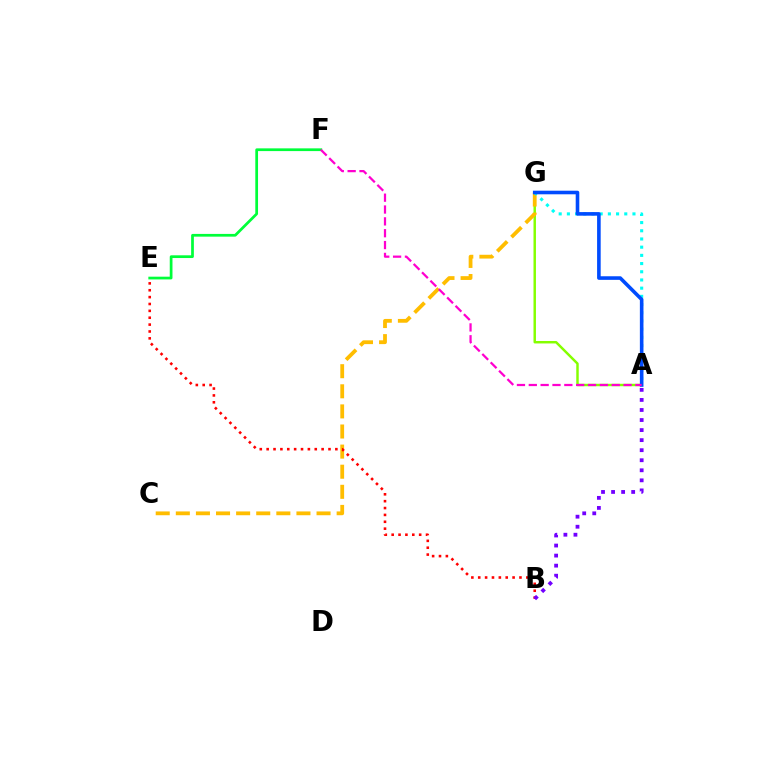{('A', 'G'): [{'color': '#84ff00', 'line_style': 'solid', 'thickness': 1.77}, {'color': '#00fff6', 'line_style': 'dotted', 'thickness': 2.23}, {'color': '#004bff', 'line_style': 'solid', 'thickness': 2.59}], ('C', 'G'): [{'color': '#ffbd00', 'line_style': 'dashed', 'thickness': 2.73}], ('B', 'E'): [{'color': '#ff0000', 'line_style': 'dotted', 'thickness': 1.87}], ('A', 'B'): [{'color': '#7200ff', 'line_style': 'dotted', 'thickness': 2.73}], ('E', 'F'): [{'color': '#00ff39', 'line_style': 'solid', 'thickness': 1.97}], ('A', 'F'): [{'color': '#ff00cf', 'line_style': 'dashed', 'thickness': 1.61}]}